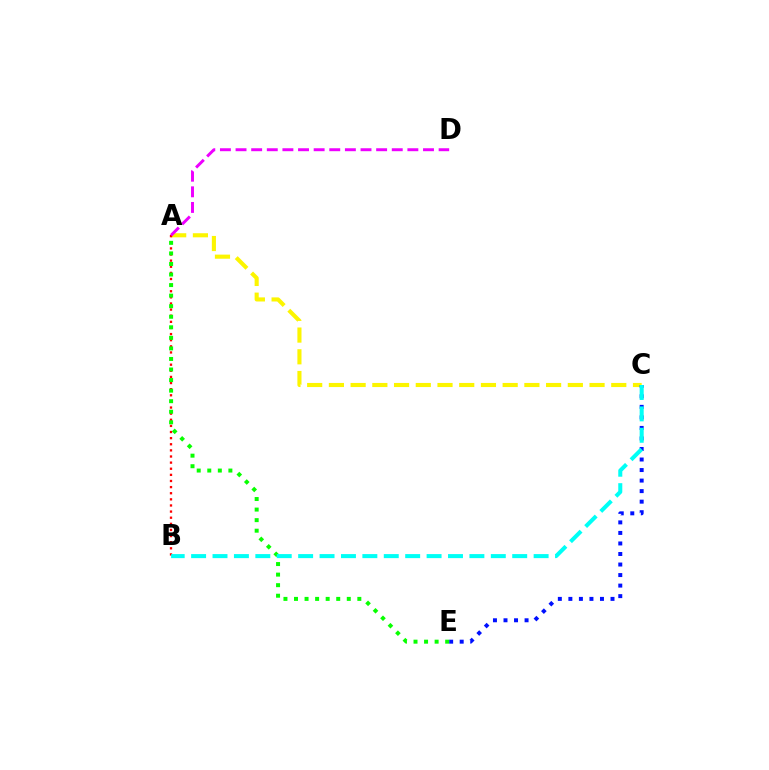{('A', 'C'): [{'color': '#fcf500', 'line_style': 'dashed', 'thickness': 2.95}], ('A', 'B'): [{'color': '#ff0000', 'line_style': 'dotted', 'thickness': 1.66}], ('C', 'E'): [{'color': '#0010ff', 'line_style': 'dotted', 'thickness': 2.86}], ('A', 'E'): [{'color': '#08ff00', 'line_style': 'dotted', 'thickness': 2.87}], ('B', 'C'): [{'color': '#00fff6', 'line_style': 'dashed', 'thickness': 2.91}], ('A', 'D'): [{'color': '#ee00ff', 'line_style': 'dashed', 'thickness': 2.12}]}